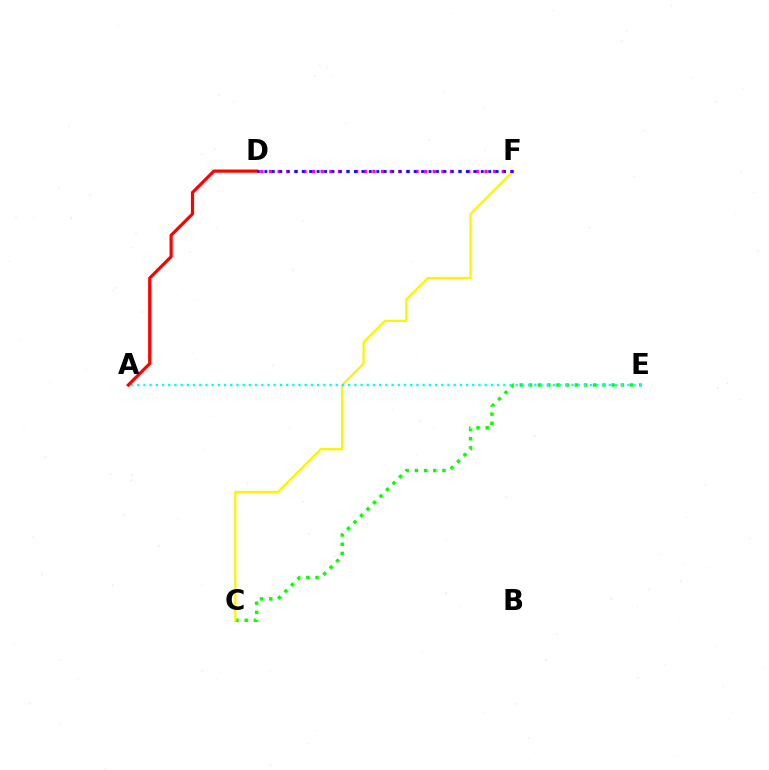{('C', 'E'): [{'color': '#08ff00', 'line_style': 'dotted', 'thickness': 2.5}], ('C', 'F'): [{'color': '#fcf500', 'line_style': 'solid', 'thickness': 1.63}], ('A', 'E'): [{'color': '#00fff6', 'line_style': 'dotted', 'thickness': 1.69}], ('D', 'F'): [{'color': '#ee00ff', 'line_style': 'dotted', 'thickness': 2.34}, {'color': '#0010ff', 'line_style': 'dotted', 'thickness': 2.03}], ('A', 'D'): [{'color': '#ff0000', 'line_style': 'solid', 'thickness': 2.29}]}